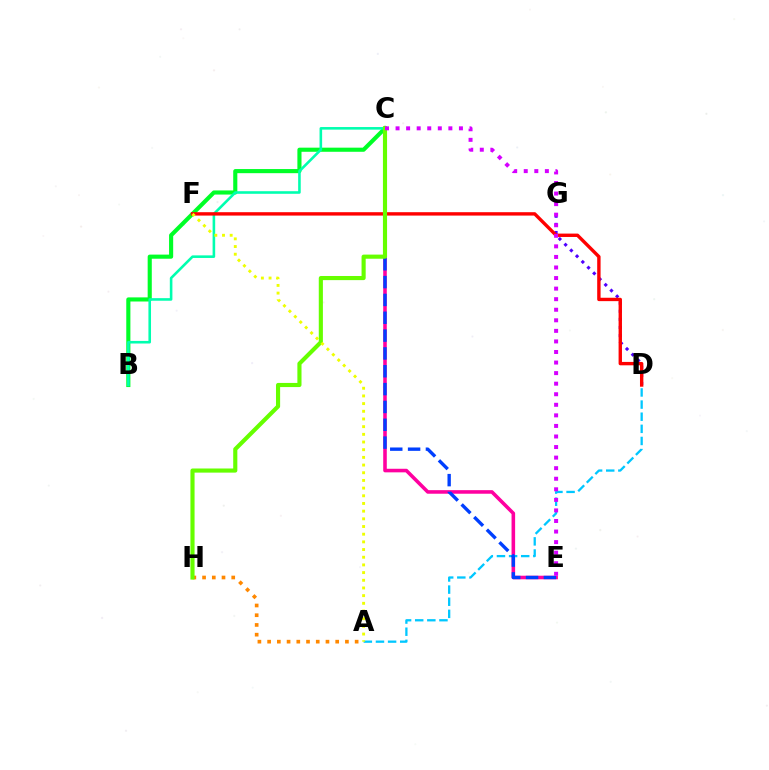{('A', 'H'): [{'color': '#ff8800', 'line_style': 'dotted', 'thickness': 2.64}], ('C', 'E'): [{'color': '#ff00a0', 'line_style': 'solid', 'thickness': 2.57}, {'color': '#003fff', 'line_style': 'dashed', 'thickness': 2.42}, {'color': '#d600ff', 'line_style': 'dotted', 'thickness': 2.87}], ('B', 'C'): [{'color': '#00ff27', 'line_style': 'solid', 'thickness': 2.96}, {'color': '#00ffaf', 'line_style': 'solid', 'thickness': 1.86}], ('A', 'D'): [{'color': '#00c7ff', 'line_style': 'dashed', 'thickness': 1.65}], ('D', 'G'): [{'color': '#4f00ff', 'line_style': 'dotted', 'thickness': 2.2}], ('D', 'F'): [{'color': '#ff0000', 'line_style': 'solid', 'thickness': 2.44}], ('C', 'H'): [{'color': '#66ff00', 'line_style': 'solid', 'thickness': 2.97}], ('A', 'F'): [{'color': '#eeff00', 'line_style': 'dotted', 'thickness': 2.09}]}